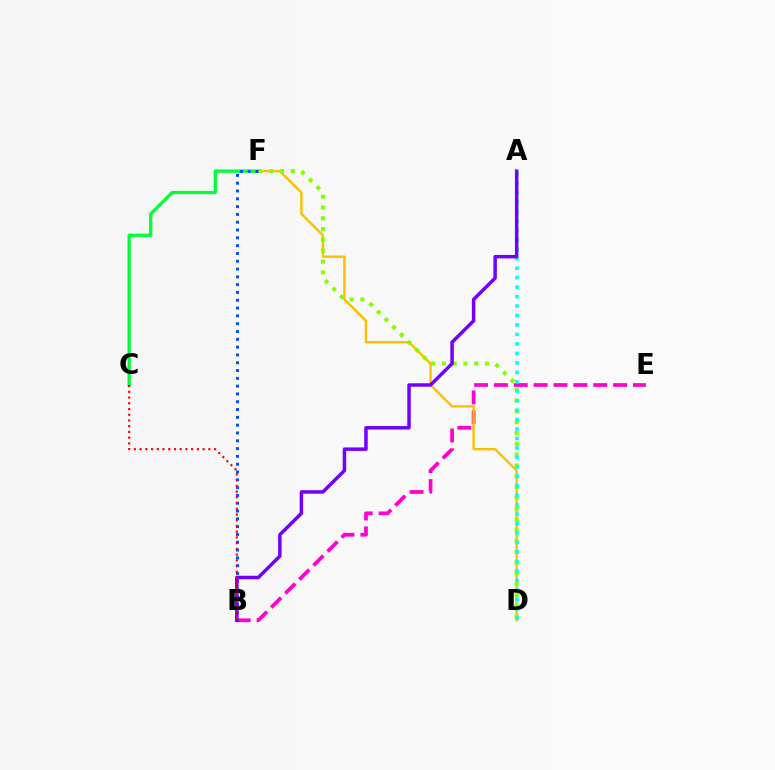{('B', 'E'): [{'color': '#ff00cf', 'line_style': 'dashed', 'thickness': 2.7}], ('C', 'F'): [{'color': '#00ff39', 'line_style': 'solid', 'thickness': 2.36}], ('D', 'F'): [{'color': '#ffbd00', 'line_style': 'solid', 'thickness': 1.72}, {'color': '#84ff00', 'line_style': 'dotted', 'thickness': 2.93}], ('A', 'D'): [{'color': '#00fff6', 'line_style': 'dotted', 'thickness': 2.57}], ('B', 'F'): [{'color': '#004bff', 'line_style': 'dotted', 'thickness': 2.12}], ('A', 'B'): [{'color': '#7200ff', 'line_style': 'solid', 'thickness': 2.51}], ('B', 'C'): [{'color': '#ff0000', 'line_style': 'dotted', 'thickness': 1.56}]}